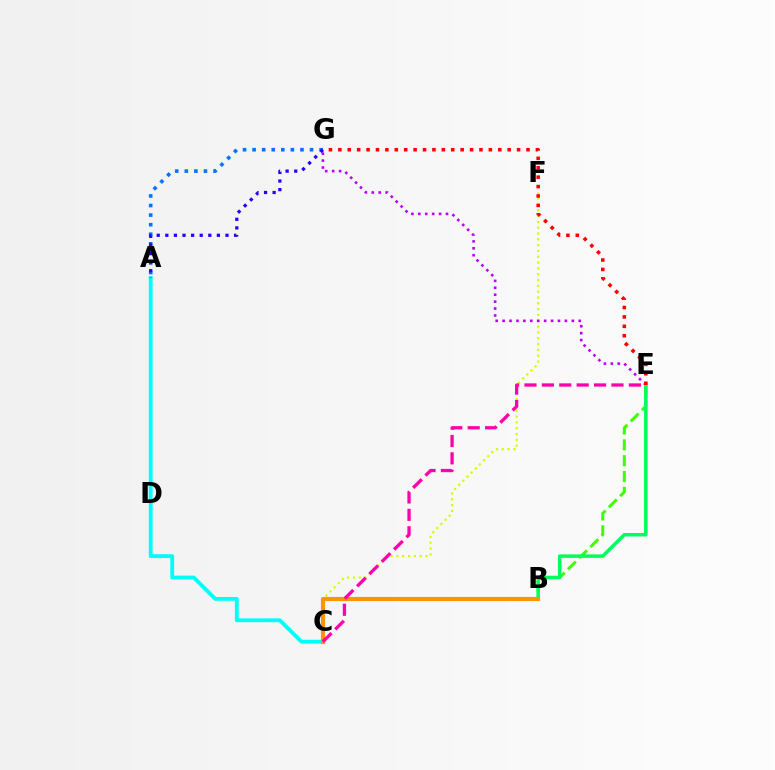{('A', 'G'): [{'color': '#0074ff', 'line_style': 'dotted', 'thickness': 2.6}, {'color': '#2500ff', 'line_style': 'dotted', 'thickness': 2.34}], ('A', 'C'): [{'color': '#00fff6', 'line_style': 'solid', 'thickness': 2.76}], ('C', 'F'): [{'color': '#d1ff00', 'line_style': 'dotted', 'thickness': 1.58}], ('B', 'E'): [{'color': '#3dff00', 'line_style': 'dashed', 'thickness': 2.15}, {'color': '#00ff5c', 'line_style': 'solid', 'thickness': 2.53}], ('E', 'G'): [{'color': '#b900ff', 'line_style': 'dotted', 'thickness': 1.88}, {'color': '#ff0000', 'line_style': 'dotted', 'thickness': 2.56}], ('B', 'C'): [{'color': '#ff9400', 'line_style': 'solid', 'thickness': 2.97}], ('C', 'E'): [{'color': '#ff00ac', 'line_style': 'dashed', 'thickness': 2.36}]}